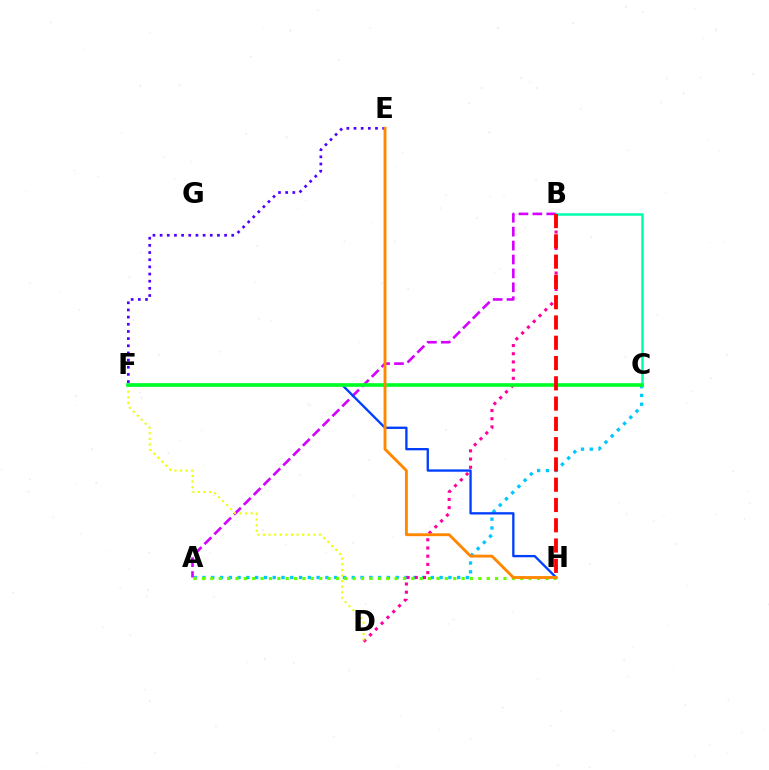{('A', 'C'): [{'color': '#00c7ff', 'line_style': 'dotted', 'thickness': 2.39}], ('B', 'D'): [{'color': '#ff00a0', 'line_style': 'dotted', 'thickness': 2.23}], ('A', 'B'): [{'color': '#d600ff', 'line_style': 'dashed', 'thickness': 1.89}], ('B', 'C'): [{'color': '#00ffaf', 'line_style': 'solid', 'thickness': 1.81}], ('A', 'H'): [{'color': '#66ff00', 'line_style': 'dotted', 'thickness': 2.28}], ('E', 'F'): [{'color': '#4f00ff', 'line_style': 'dotted', 'thickness': 1.95}], ('D', 'F'): [{'color': '#eeff00', 'line_style': 'dotted', 'thickness': 1.52}], ('F', 'H'): [{'color': '#003fff', 'line_style': 'solid', 'thickness': 1.68}], ('C', 'F'): [{'color': '#00ff27', 'line_style': 'solid', 'thickness': 2.62}], ('E', 'H'): [{'color': '#ff8800', 'line_style': 'solid', 'thickness': 2.06}], ('B', 'H'): [{'color': '#ff0000', 'line_style': 'dashed', 'thickness': 2.75}]}